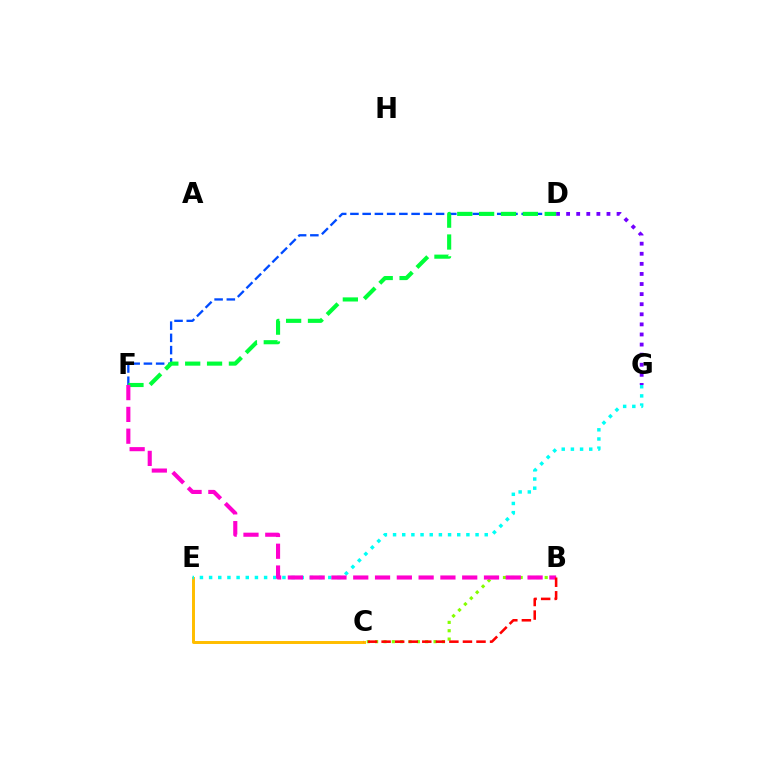{('C', 'E'): [{'color': '#ffbd00', 'line_style': 'solid', 'thickness': 2.14}], ('D', 'F'): [{'color': '#004bff', 'line_style': 'dashed', 'thickness': 1.66}, {'color': '#00ff39', 'line_style': 'dashed', 'thickness': 2.97}], ('D', 'G'): [{'color': '#7200ff', 'line_style': 'dotted', 'thickness': 2.74}], ('B', 'C'): [{'color': '#84ff00', 'line_style': 'dotted', 'thickness': 2.27}, {'color': '#ff0000', 'line_style': 'dashed', 'thickness': 1.84}], ('E', 'G'): [{'color': '#00fff6', 'line_style': 'dotted', 'thickness': 2.49}], ('B', 'F'): [{'color': '#ff00cf', 'line_style': 'dashed', 'thickness': 2.96}]}